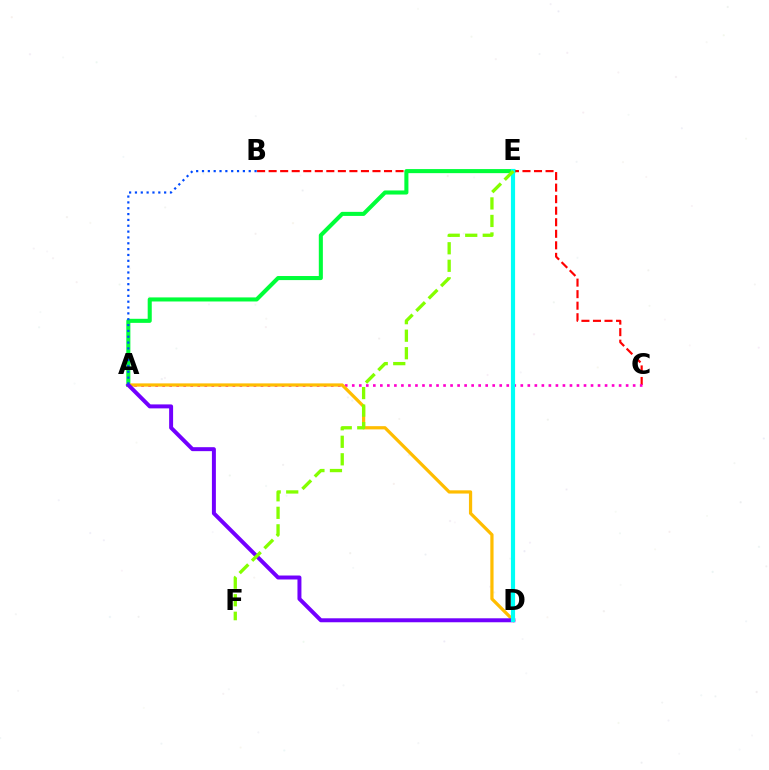{('B', 'C'): [{'color': '#ff0000', 'line_style': 'dashed', 'thickness': 1.57}], ('A', 'E'): [{'color': '#00ff39', 'line_style': 'solid', 'thickness': 2.93}], ('A', 'C'): [{'color': '#ff00cf', 'line_style': 'dotted', 'thickness': 1.91}], ('A', 'D'): [{'color': '#ffbd00', 'line_style': 'solid', 'thickness': 2.32}, {'color': '#7200ff', 'line_style': 'solid', 'thickness': 2.86}], ('A', 'B'): [{'color': '#004bff', 'line_style': 'dotted', 'thickness': 1.59}], ('D', 'E'): [{'color': '#00fff6', 'line_style': 'solid', 'thickness': 2.99}], ('E', 'F'): [{'color': '#84ff00', 'line_style': 'dashed', 'thickness': 2.38}]}